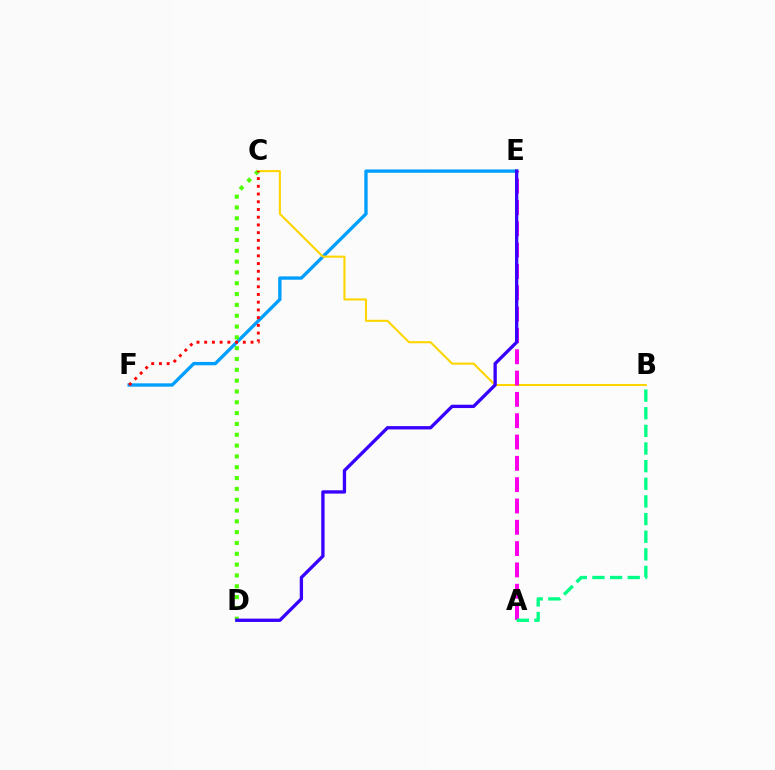{('E', 'F'): [{'color': '#009eff', 'line_style': 'solid', 'thickness': 2.4}], ('C', 'D'): [{'color': '#4fff00', 'line_style': 'dotted', 'thickness': 2.94}], ('B', 'C'): [{'color': '#ffd500', 'line_style': 'solid', 'thickness': 1.5}], ('A', 'E'): [{'color': '#ff00ed', 'line_style': 'dashed', 'thickness': 2.9}], ('C', 'F'): [{'color': '#ff0000', 'line_style': 'dotted', 'thickness': 2.1}], ('A', 'B'): [{'color': '#00ff86', 'line_style': 'dashed', 'thickness': 2.4}], ('D', 'E'): [{'color': '#3700ff', 'line_style': 'solid', 'thickness': 2.38}]}